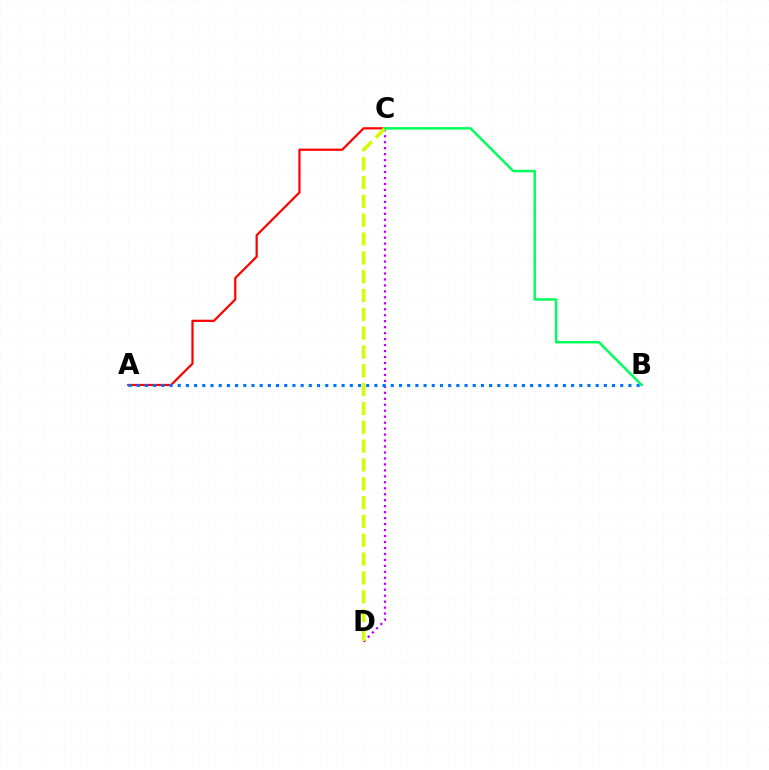{('A', 'C'): [{'color': '#ff0000', 'line_style': 'solid', 'thickness': 1.59}], ('C', 'D'): [{'color': '#b900ff', 'line_style': 'dotted', 'thickness': 1.62}, {'color': '#d1ff00', 'line_style': 'dashed', 'thickness': 2.56}], ('A', 'B'): [{'color': '#0074ff', 'line_style': 'dotted', 'thickness': 2.23}], ('B', 'C'): [{'color': '#00ff5c', 'line_style': 'solid', 'thickness': 1.79}]}